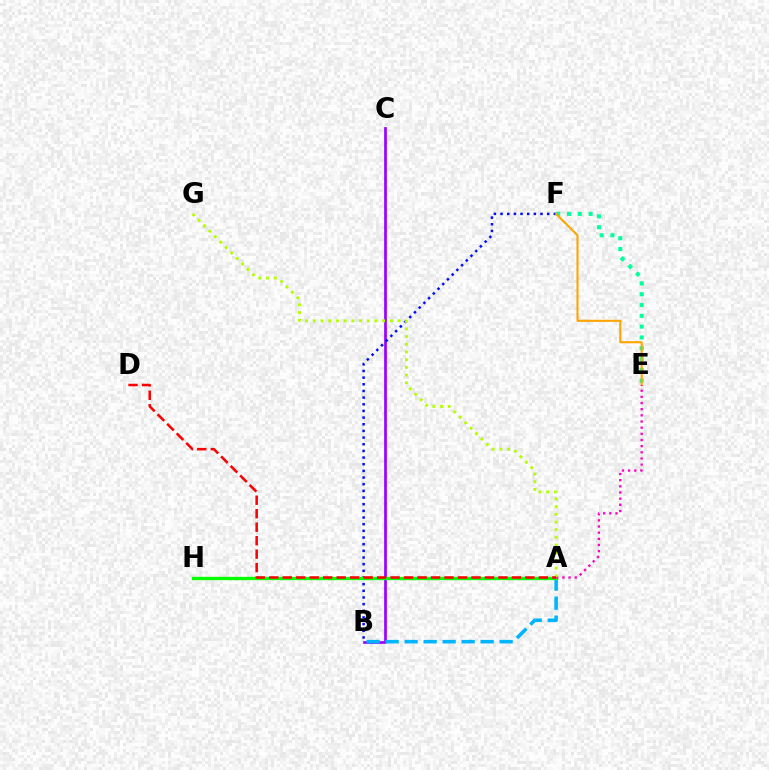{('E', 'F'): [{'color': '#00ff9d', 'line_style': 'dotted', 'thickness': 2.94}, {'color': '#ffa500', 'line_style': 'solid', 'thickness': 1.51}], ('B', 'C'): [{'color': '#9b00ff', 'line_style': 'solid', 'thickness': 1.94}], ('B', 'F'): [{'color': '#0010ff', 'line_style': 'dotted', 'thickness': 1.81}], ('A', 'B'): [{'color': '#00b5ff', 'line_style': 'dashed', 'thickness': 2.58}], ('A', 'H'): [{'color': '#08ff00', 'line_style': 'solid', 'thickness': 2.4}], ('A', 'E'): [{'color': '#ff00bd', 'line_style': 'dotted', 'thickness': 1.67}], ('A', 'G'): [{'color': '#b3ff00', 'line_style': 'dotted', 'thickness': 2.09}], ('A', 'D'): [{'color': '#ff0000', 'line_style': 'dashed', 'thickness': 1.83}]}